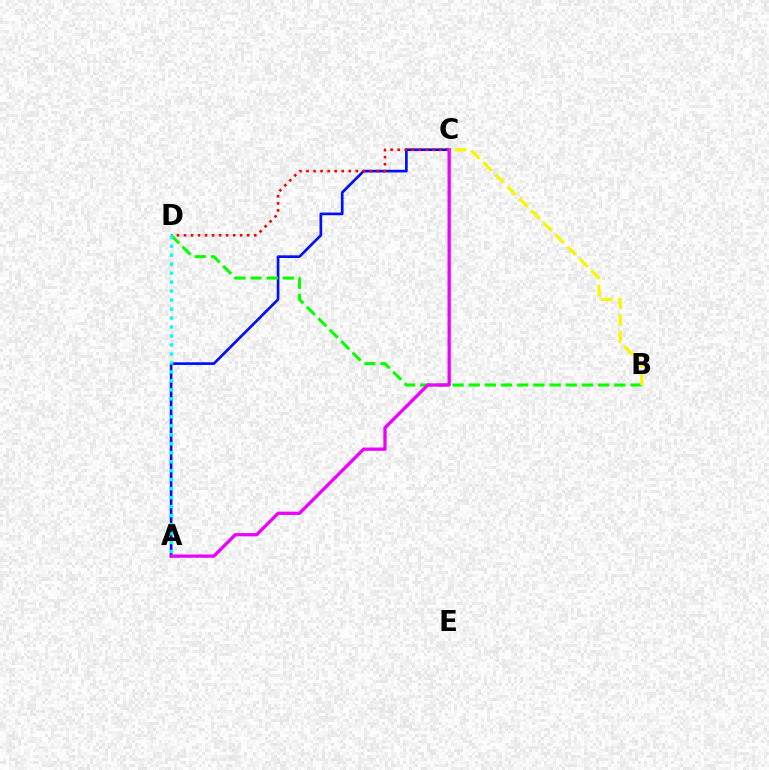{('A', 'C'): [{'color': '#0010ff', 'line_style': 'solid', 'thickness': 1.93}, {'color': '#ee00ff', 'line_style': 'solid', 'thickness': 2.37}], ('C', 'D'): [{'color': '#ff0000', 'line_style': 'dotted', 'thickness': 1.91}], ('B', 'D'): [{'color': '#08ff00', 'line_style': 'dashed', 'thickness': 2.2}], ('A', 'D'): [{'color': '#00fff6', 'line_style': 'dotted', 'thickness': 2.44}], ('B', 'C'): [{'color': '#fcf500', 'line_style': 'dashed', 'thickness': 2.31}]}